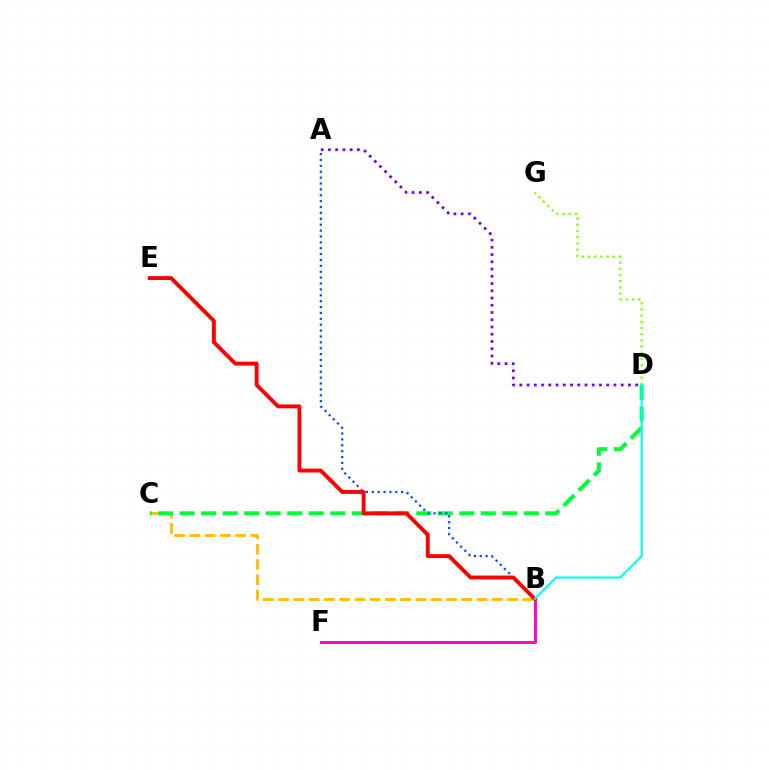{('D', 'G'): [{'color': '#84ff00', 'line_style': 'dotted', 'thickness': 1.68}], ('B', 'C'): [{'color': '#ffbd00', 'line_style': 'dashed', 'thickness': 2.07}], ('C', 'D'): [{'color': '#00ff39', 'line_style': 'dashed', 'thickness': 2.92}], ('A', 'B'): [{'color': '#004bff', 'line_style': 'dotted', 'thickness': 1.6}], ('B', 'F'): [{'color': '#ff00cf', 'line_style': 'solid', 'thickness': 2.1}], ('B', 'E'): [{'color': '#ff0000', 'line_style': 'solid', 'thickness': 2.8}], ('B', 'D'): [{'color': '#00fff6', 'line_style': 'solid', 'thickness': 1.55}], ('A', 'D'): [{'color': '#7200ff', 'line_style': 'dotted', 'thickness': 1.97}]}